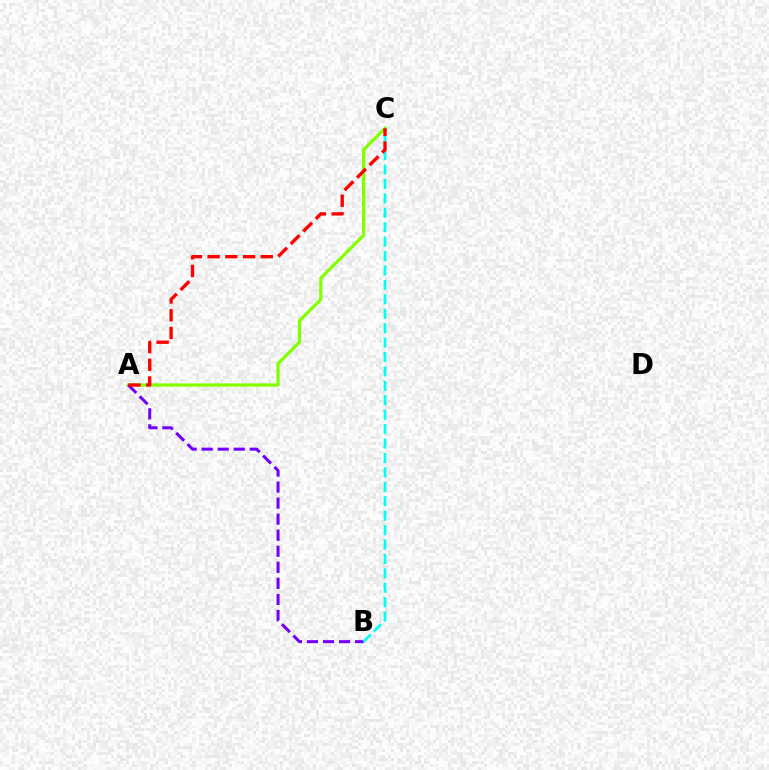{('A', 'C'): [{'color': '#84ff00', 'line_style': 'solid', 'thickness': 2.34}, {'color': '#ff0000', 'line_style': 'dashed', 'thickness': 2.41}], ('A', 'B'): [{'color': '#7200ff', 'line_style': 'dashed', 'thickness': 2.18}], ('B', 'C'): [{'color': '#00fff6', 'line_style': 'dashed', 'thickness': 1.96}]}